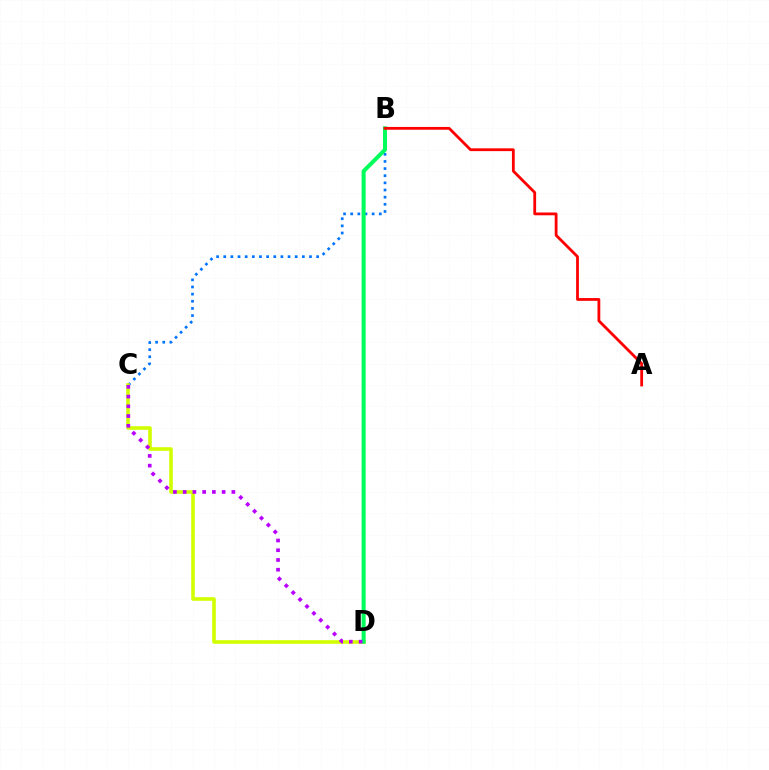{('B', 'C'): [{'color': '#0074ff', 'line_style': 'dotted', 'thickness': 1.94}], ('C', 'D'): [{'color': '#d1ff00', 'line_style': 'solid', 'thickness': 2.59}, {'color': '#b900ff', 'line_style': 'dotted', 'thickness': 2.65}], ('B', 'D'): [{'color': '#00ff5c', 'line_style': 'solid', 'thickness': 2.9}], ('A', 'B'): [{'color': '#ff0000', 'line_style': 'solid', 'thickness': 2.01}]}